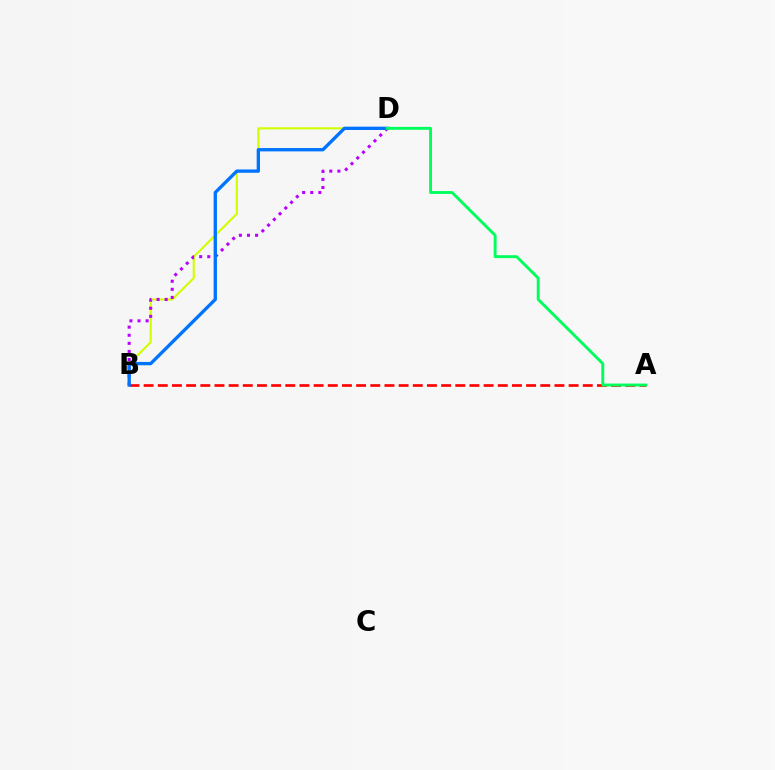{('B', 'D'): [{'color': '#d1ff00', 'line_style': 'solid', 'thickness': 1.53}, {'color': '#b900ff', 'line_style': 'dotted', 'thickness': 2.2}, {'color': '#0074ff', 'line_style': 'solid', 'thickness': 2.39}], ('A', 'B'): [{'color': '#ff0000', 'line_style': 'dashed', 'thickness': 1.92}], ('A', 'D'): [{'color': '#00ff5c', 'line_style': 'solid', 'thickness': 2.09}]}